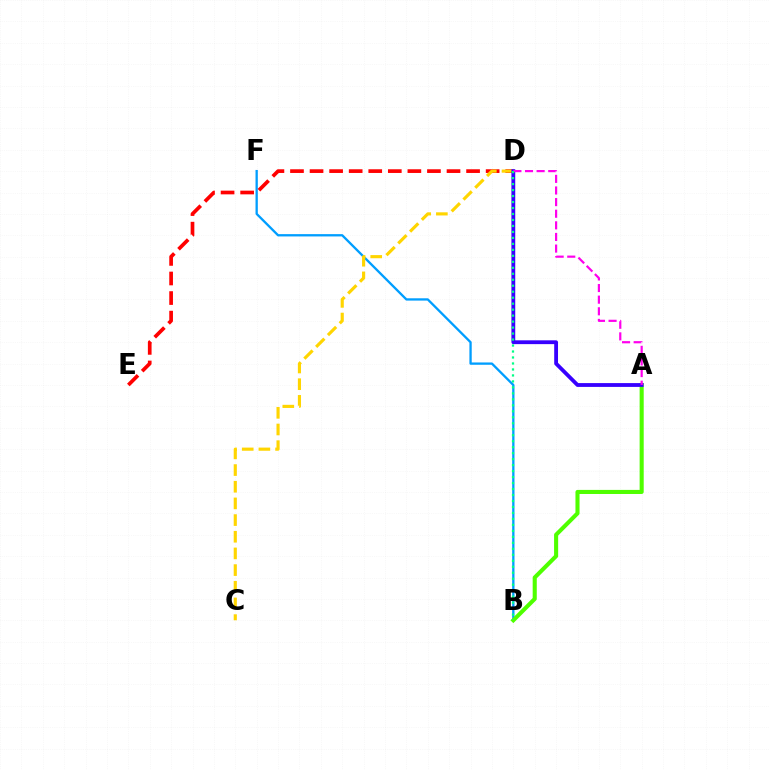{('B', 'F'): [{'color': '#009eff', 'line_style': 'solid', 'thickness': 1.66}], ('A', 'B'): [{'color': '#4fff00', 'line_style': 'solid', 'thickness': 2.94}], ('D', 'E'): [{'color': '#ff0000', 'line_style': 'dashed', 'thickness': 2.66}], ('C', 'D'): [{'color': '#ffd500', 'line_style': 'dashed', 'thickness': 2.26}], ('A', 'D'): [{'color': '#3700ff', 'line_style': 'solid', 'thickness': 2.75}, {'color': '#ff00ed', 'line_style': 'dashed', 'thickness': 1.58}], ('B', 'D'): [{'color': '#00ff86', 'line_style': 'dotted', 'thickness': 1.62}]}